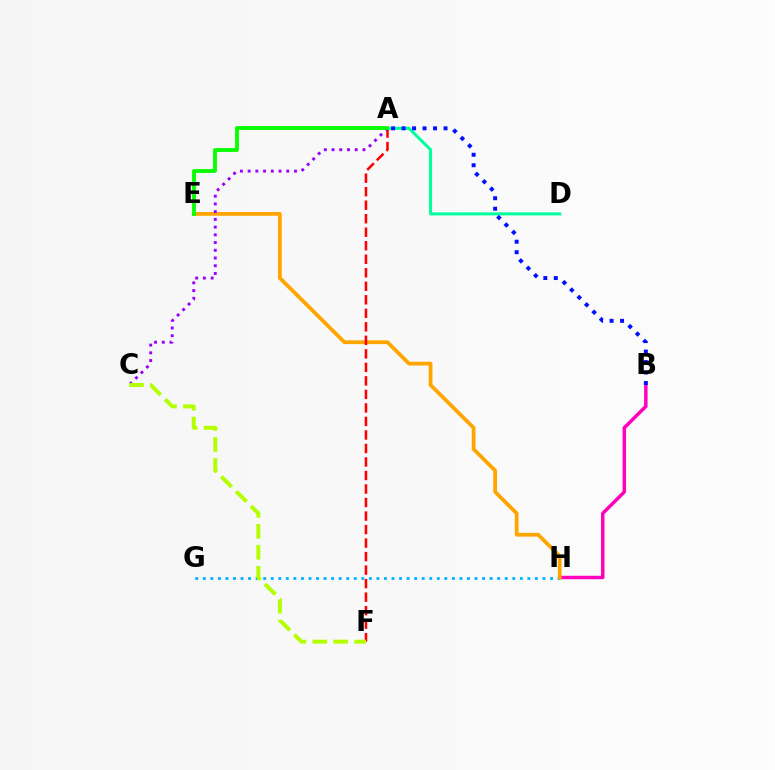{('B', 'H'): [{'color': '#ff00bd', 'line_style': 'solid', 'thickness': 2.49}], ('G', 'H'): [{'color': '#00b5ff', 'line_style': 'dotted', 'thickness': 2.05}], ('E', 'H'): [{'color': '#ffa500', 'line_style': 'solid', 'thickness': 2.71}], ('A', 'D'): [{'color': '#00ff9d', 'line_style': 'solid', 'thickness': 2.18}], ('A', 'F'): [{'color': '#ff0000', 'line_style': 'dashed', 'thickness': 1.84}], ('A', 'C'): [{'color': '#9b00ff', 'line_style': 'dotted', 'thickness': 2.1}], ('A', 'B'): [{'color': '#0010ff', 'line_style': 'dotted', 'thickness': 2.85}], ('C', 'F'): [{'color': '#b3ff00', 'line_style': 'dashed', 'thickness': 2.85}], ('A', 'E'): [{'color': '#08ff00', 'line_style': 'solid', 'thickness': 2.76}]}